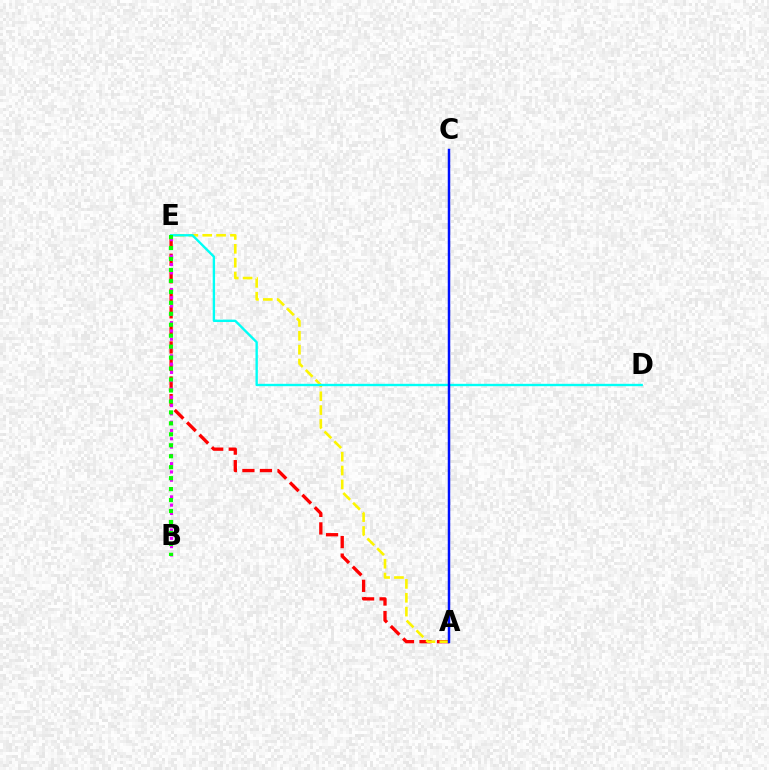{('A', 'E'): [{'color': '#ff0000', 'line_style': 'dashed', 'thickness': 2.38}, {'color': '#fcf500', 'line_style': 'dashed', 'thickness': 1.88}], ('D', 'E'): [{'color': '#00fff6', 'line_style': 'solid', 'thickness': 1.7}], ('B', 'E'): [{'color': '#ee00ff', 'line_style': 'dotted', 'thickness': 2.25}, {'color': '#08ff00', 'line_style': 'dotted', 'thickness': 2.98}], ('A', 'C'): [{'color': '#0010ff', 'line_style': 'solid', 'thickness': 1.79}]}